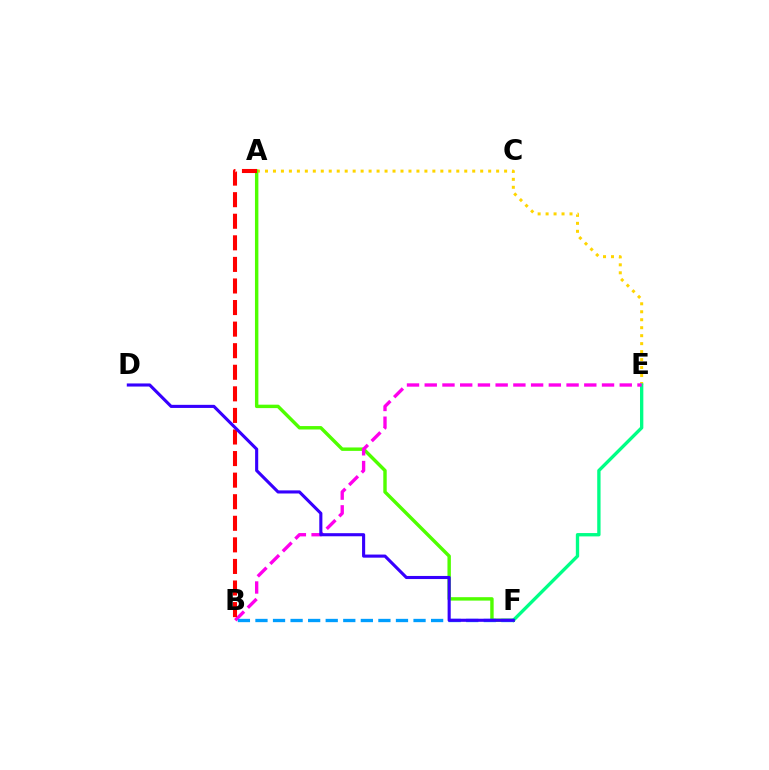{('A', 'E'): [{'color': '#ffd500', 'line_style': 'dotted', 'thickness': 2.17}], ('A', 'F'): [{'color': '#4fff00', 'line_style': 'solid', 'thickness': 2.46}], ('E', 'F'): [{'color': '#00ff86', 'line_style': 'solid', 'thickness': 2.41}], ('B', 'E'): [{'color': '#ff00ed', 'line_style': 'dashed', 'thickness': 2.41}], ('A', 'B'): [{'color': '#ff0000', 'line_style': 'dashed', 'thickness': 2.93}], ('B', 'F'): [{'color': '#009eff', 'line_style': 'dashed', 'thickness': 2.39}], ('D', 'F'): [{'color': '#3700ff', 'line_style': 'solid', 'thickness': 2.24}]}